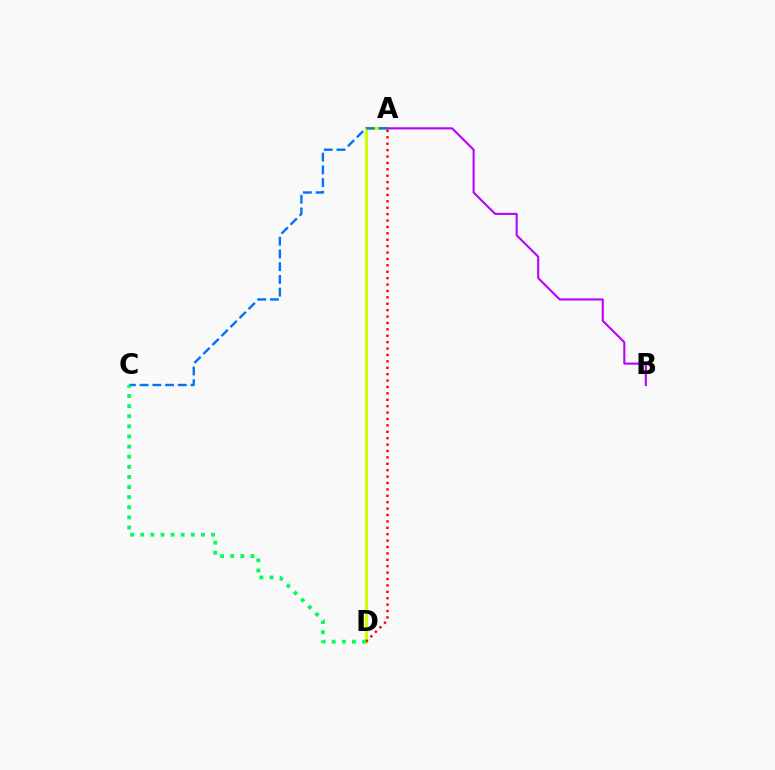{('A', 'D'): [{'color': '#d1ff00', 'line_style': 'solid', 'thickness': 2.24}, {'color': '#ff0000', 'line_style': 'dotted', 'thickness': 1.74}], ('A', 'B'): [{'color': '#b900ff', 'line_style': 'solid', 'thickness': 1.51}], ('A', 'C'): [{'color': '#0074ff', 'line_style': 'dashed', 'thickness': 1.73}], ('C', 'D'): [{'color': '#00ff5c', 'line_style': 'dotted', 'thickness': 2.75}]}